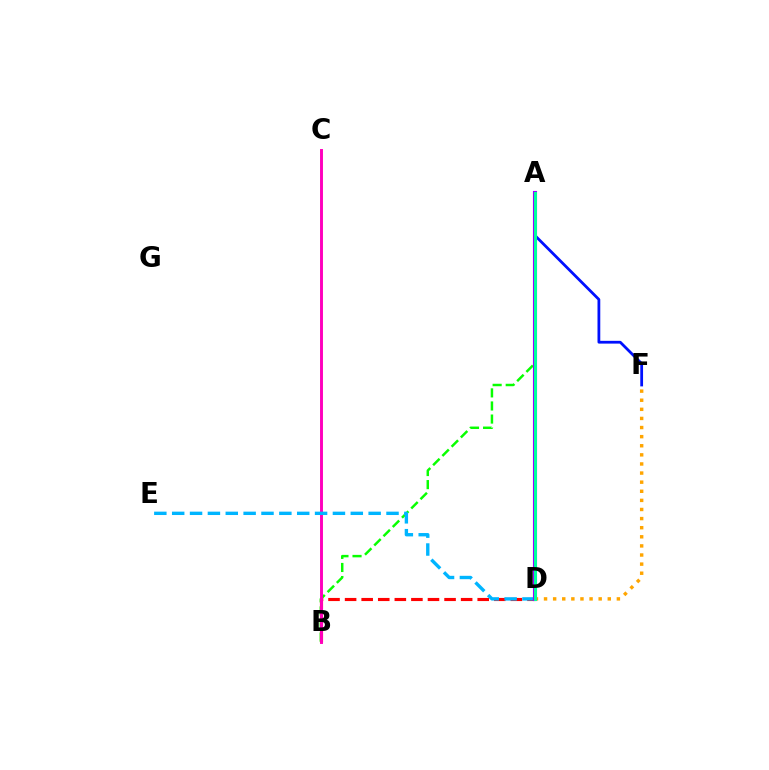{('A', 'D'): [{'color': '#b3ff00', 'line_style': 'dotted', 'thickness': 2.68}, {'color': '#9b00ff', 'line_style': 'solid', 'thickness': 2.96}, {'color': '#00ff9d', 'line_style': 'solid', 'thickness': 2.15}], ('D', 'F'): [{'color': '#ffa500', 'line_style': 'dotted', 'thickness': 2.47}], ('A', 'B'): [{'color': '#08ff00', 'line_style': 'dashed', 'thickness': 1.78}], ('B', 'D'): [{'color': '#ff0000', 'line_style': 'dashed', 'thickness': 2.25}], ('B', 'C'): [{'color': '#ff00bd', 'line_style': 'solid', 'thickness': 2.11}], ('A', 'F'): [{'color': '#0010ff', 'line_style': 'solid', 'thickness': 2.0}], ('D', 'E'): [{'color': '#00b5ff', 'line_style': 'dashed', 'thickness': 2.43}]}